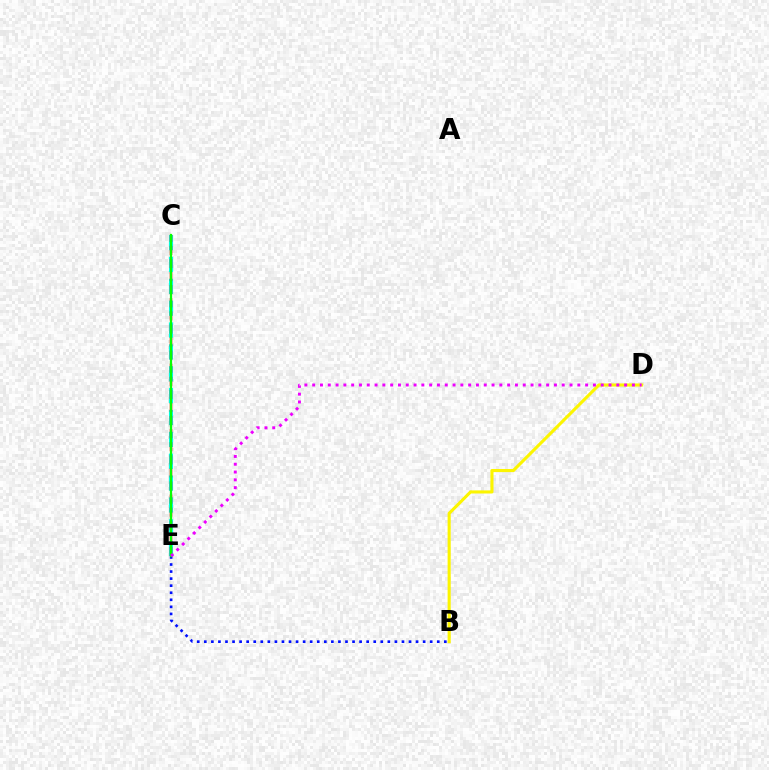{('C', 'E'): [{'color': '#00fff6', 'line_style': 'dashed', 'thickness': 2.97}, {'color': '#ff0000', 'line_style': 'dashed', 'thickness': 1.78}, {'color': '#08ff00', 'line_style': 'solid', 'thickness': 1.61}], ('B', 'E'): [{'color': '#0010ff', 'line_style': 'dotted', 'thickness': 1.92}], ('B', 'D'): [{'color': '#fcf500', 'line_style': 'solid', 'thickness': 2.24}], ('D', 'E'): [{'color': '#ee00ff', 'line_style': 'dotted', 'thickness': 2.12}]}